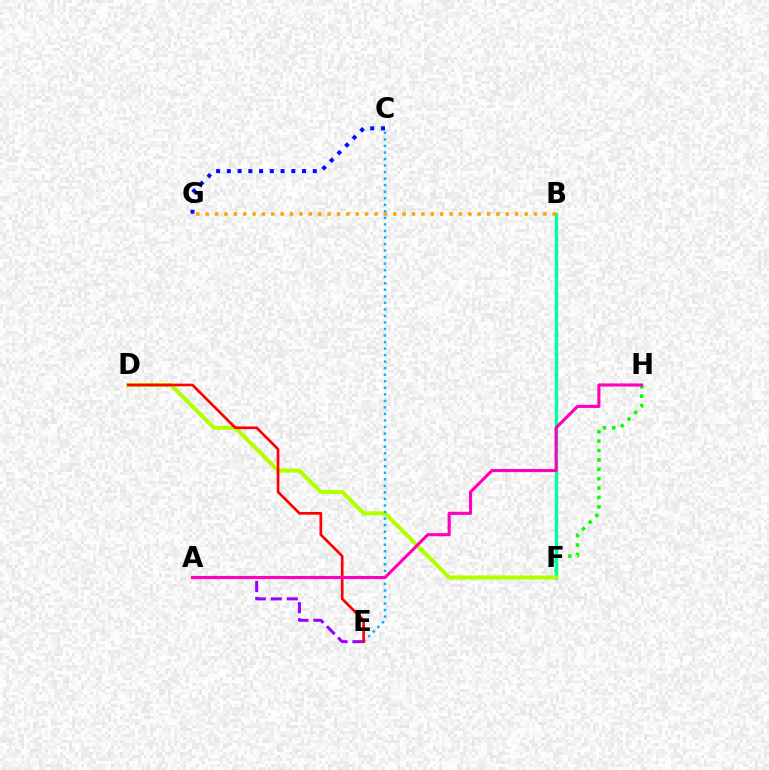{('F', 'H'): [{'color': '#08ff00', 'line_style': 'dotted', 'thickness': 2.55}], ('A', 'E'): [{'color': '#9b00ff', 'line_style': 'dashed', 'thickness': 2.17}], ('B', 'F'): [{'color': '#00ff9d', 'line_style': 'solid', 'thickness': 2.42}], ('D', 'F'): [{'color': '#b3ff00', 'line_style': 'solid', 'thickness': 2.94}], ('C', 'G'): [{'color': '#0010ff', 'line_style': 'dotted', 'thickness': 2.92}], ('C', 'E'): [{'color': '#00b5ff', 'line_style': 'dotted', 'thickness': 1.78}], ('D', 'E'): [{'color': '#ff0000', 'line_style': 'solid', 'thickness': 1.93}], ('A', 'H'): [{'color': '#ff00bd', 'line_style': 'solid', 'thickness': 2.24}], ('B', 'G'): [{'color': '#ffa500', 'line_style': 'dotted', 'thickness': 2.55}]}